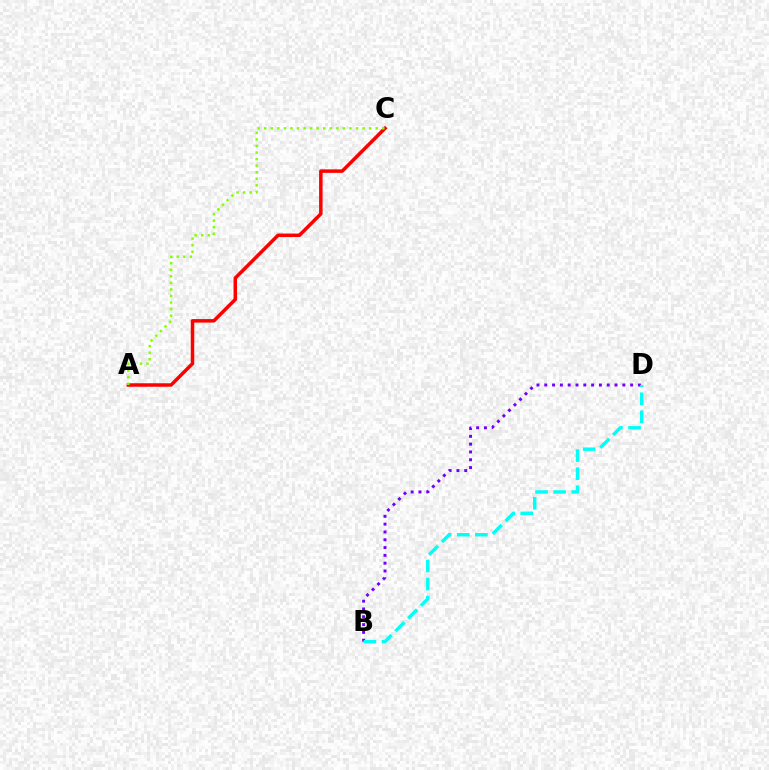{('B', 'D'): [{'color': '#7200ff', 'line_style': 'dotted', 'thickness': 2.12}, {'color': '#00fff6', 'line_style': 'dashed', 'thickness': 2.46}], ('A', 'C'): [{'color': '#ff0000', 'line_style': 'solid', 'thickness': 2.52}, {'color': '#84ff00', 'line_style': 'dotted', 'thickness': 1.78}]}